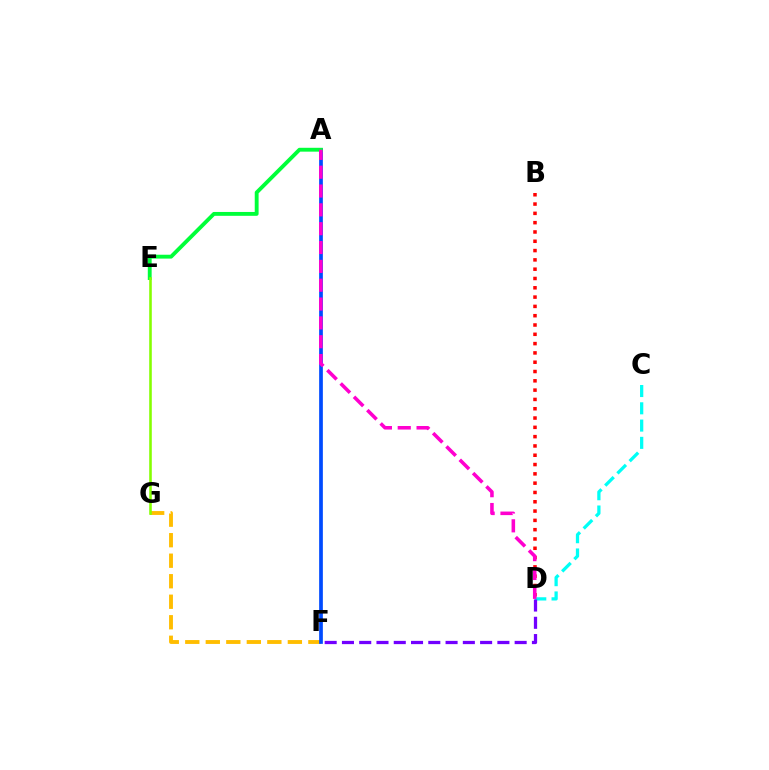{('F', 'G'): [{'color': '#ffbd00', 'line_style': 'dashed', 'thickness': 2.79}], ('C', 'D'): [{'color': '#00fff6', 'line_style': 'dashed', 'thickness': 2.35}], ('D', 'F'): [{'color': '#7200ff', 'line_style': 'dashed', 'thickness': 2.35}], ('A', 'F'): [{'color': '#004bff', 'line_style': 'solid', 'thickness': 2.67}], ('B', 'D'): [{'color': '#ff0000', 'line_style': 'dotted', 'thickness': 2.53}], ('A', 'E'): [{'color': '#00ff39', 'line_style': 'solid', 'thickness': 2.78}], ('A', 'D'): [{'color': '#ff00cf', 'line_style': 'dashed', 'thickness': 2.56}], ('E', 'G'): [{'color': '#84ff00', 'line_style': 'solid', 'thickness': 1.86}]}